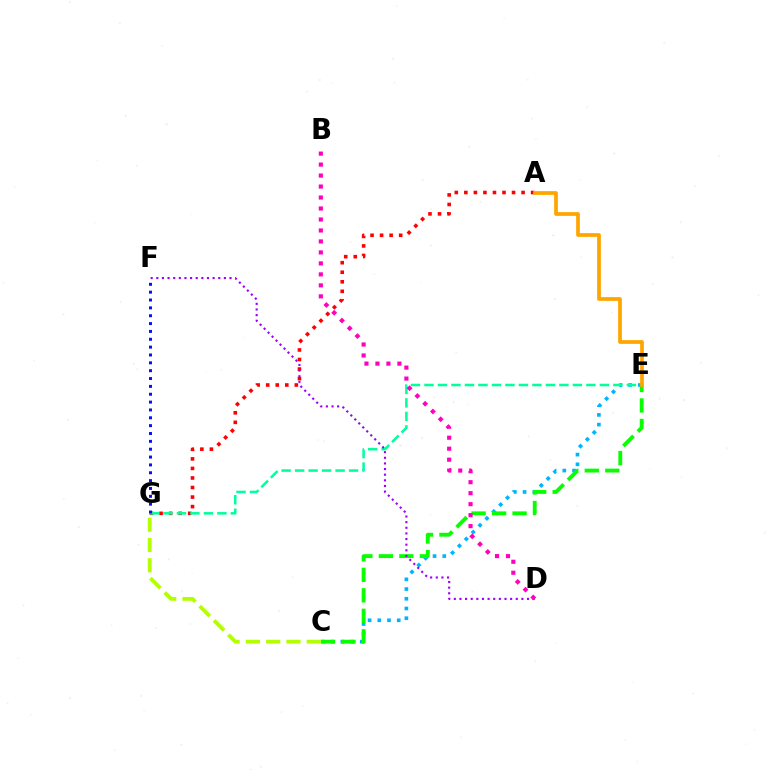{('A', 'G'): [{'color': '#ff0000', 'line_style': 'dotted', 'thickness': 2.59}], ('C', 'E'): [{'color': '#00b5ff', 'line_style': 'dotted', 'thickness': 2.64}, {'color': '#08ff00', 'line_style': 'dashed', 'thickness': 2.78}], ('E', 'G'): [{'color': '#00ff9d', 'line_style': 'dashed', 'thickness': 1.83}], ('D', 'F'): [{'color': '#9b00ff', 'line_style': 'dotted', 'thickness': 1.53}], ('C', 'G'): [{'color': '#b3ff00', 'line_style': 'dashed', 'thickness': 2.76}], ('F', 'G'): [{'color': '#0010ff', 'line_style': 'dotted', 'thickness': 2.13}], ('B', 'D'): [{'color': '#ff00bd', 'line_style': 'dotted', 'thickness': 2.98}], ('A', 'E'): [{'color': '#ffa500', 'line_style': 'solid', 'thickness': 2.69}]}